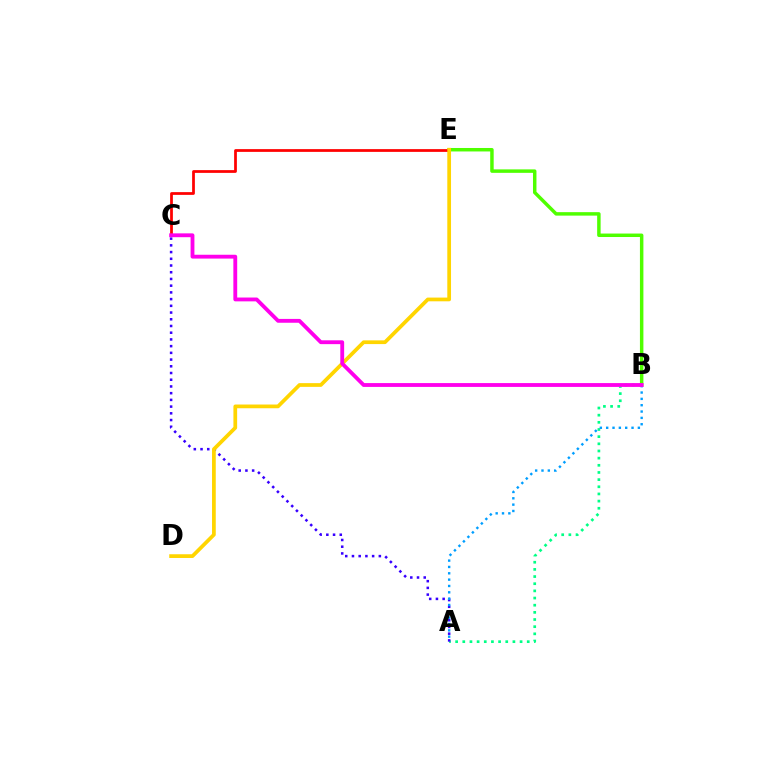{('B', 'E'): [{'color': '#4fff00', 'line_style': 'solid', 'thickness': 2.5}], ('A', 'B'): [{'color': '#00ff86', 'line_style': 'dotted', 'thickness': 1.95}, {'color': '#009eff', 'line_style': 'dotted', 'thickness': 1.72}], ('C', 'E'): [{'color': '#ff0000', 'line_style': 'solid', 'thickness': 1.98}], ('A', 'C'): [{'color': '#3700ff', 'line_style': 'dotted', 'thickness': 1.83}], ('D', 'E'): [{'color': '#ffd500', 'line_style': 'solid', 'thickness': 2.68}], ('B', 'C'): [{'color': '#ff00ed', 'line_style': 'solid', 'thickness': 2.76}]}